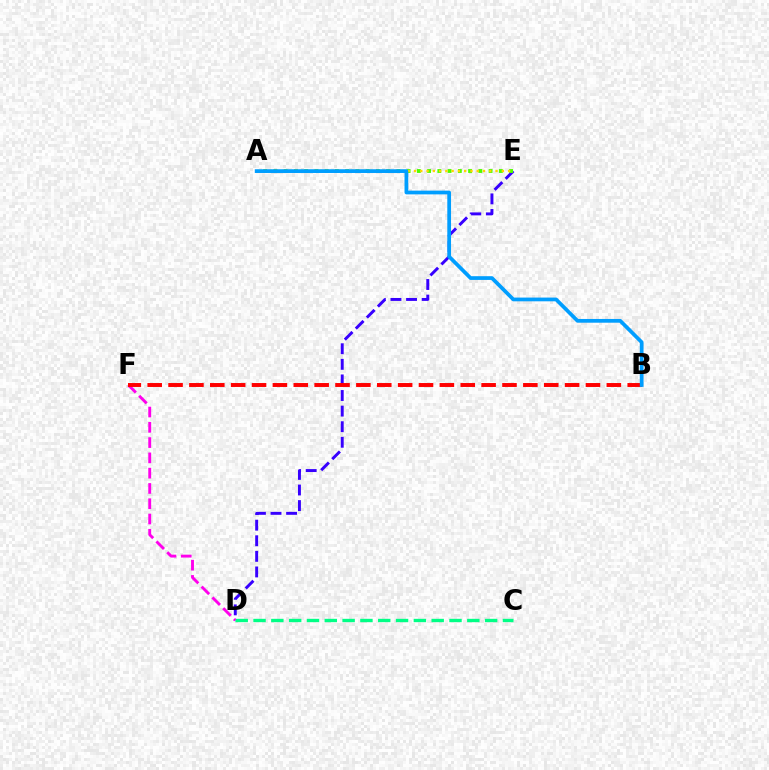{('D', 'E'): [{'color': '#3700ff', 'line_style': 'dashed', 'thickness': 2.12}], ('C', 'D'): [{'color': '#00ff86', 'line_style': 'dashed', 'thickness': 2.42}], ('A', 'E'): [{'color': '#4fff00', 'line_style': 'dotted', 'thickness': 2.78}, {'color': '#ffd500', 'line_style': 'dotted', 'thickness': 1.7}], ('D', 'F'): [{'color': '#ff00ed', 'line_style': 'dashed', 'thickness': 2.08}], ('B', 'F'): [{'color': '#ff0000', 'line_style': 'dashed', 'thickness': 2.84}], ('A', 'B'): [{'color': '#009eff', 'line_style': 'solid', 'thickness': 2.69}]}